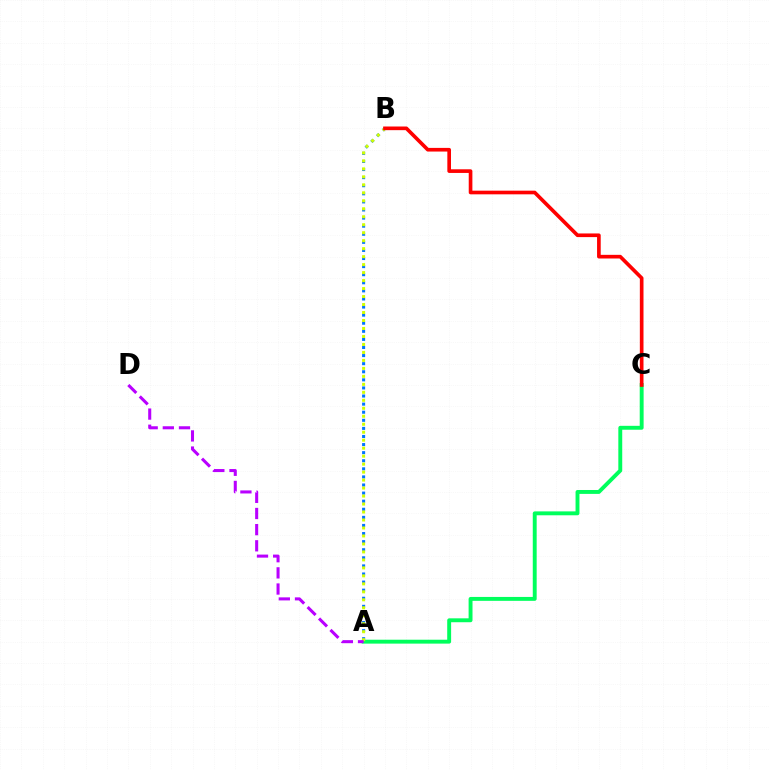{('A', 'B'): [{'color': '#0074ff', 'line_style': 'dotted', 'thickness': 2.2}, {'color': '#d1ff00', 'line_style': 'dotted', 'thickness': 2.17}], ('A', 'C'): [{'color': '#00ff5c', 'line_style': 'solid', 'thickness': 2.81}], ('B', 'C'): [{'color': '#ff0000', 'line_style': 'solid', 'thickness': 2.63}], ('A', 'D'): [{'color': '#b900ff', 'line_style': 'dashed', 'thickness': 2.19}]}